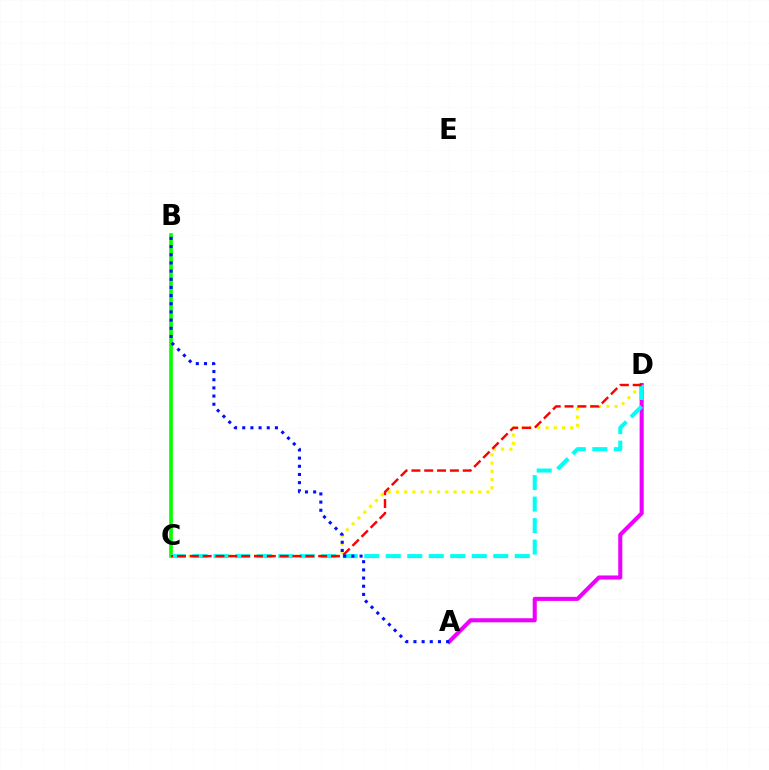{('B', 'C'): [{'color': '#08ff00', 'line_style': 'solid', 'thickness': 2.64}], ('C', 'D'): [{'color': '#fcf500', 'line_style': 'dotted', 'thickness': 2.23}, {'color': '#00fff6', 'line_style': 'dashed', 'thickness': 2.92}, {'color': '#ff0000', 'line_style': 'dashed', 'thickness': 1.74}], ('A', 'D'): [{'color': '#ee00ff', 'line_style': 'solid', 'thickness': 2.93}], ('A', 'B'): [{'color': '#0010ff', 'line_style': 'dotted', 'thickness': 2.22}]}